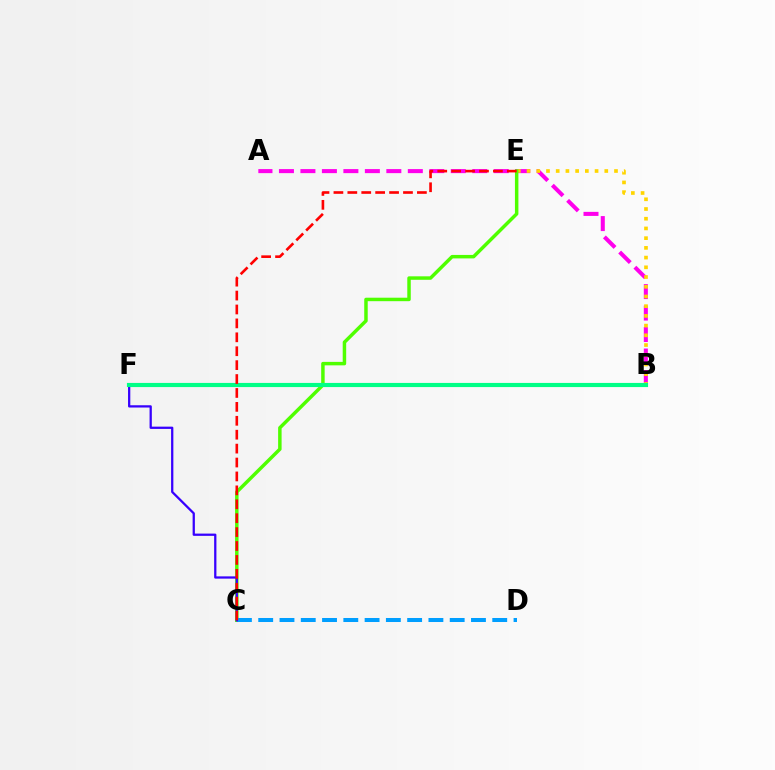{('A', 'B'): [{'color': '#ff00ed', 'line_style': 'dashed', 'thickness': 2.92}], ('B', 'E'): [{'color': '#ffd500', 'line_style': 'dotted', 'thickness': 2.64}], ('C', 'E'): [{'color': '#4fff00', 'line_style': 'solid', 'thickness': 2.5}, {'color': '#ff0000', 'line_style': 'dashed', 'thickness': 1.89}], ('C', 'D'): [{'color': '#009eff', 'line_style': 'dashed', 'thickness': 2.89}], ('C', 'F'): [{'color': '#3700ff', 'line_style': 'solid', 'thickness': 1.63}], ('B', 'F'): [{'color': '#00ff86', 'line_style': 'solid', 'thickness': 2.98}]}